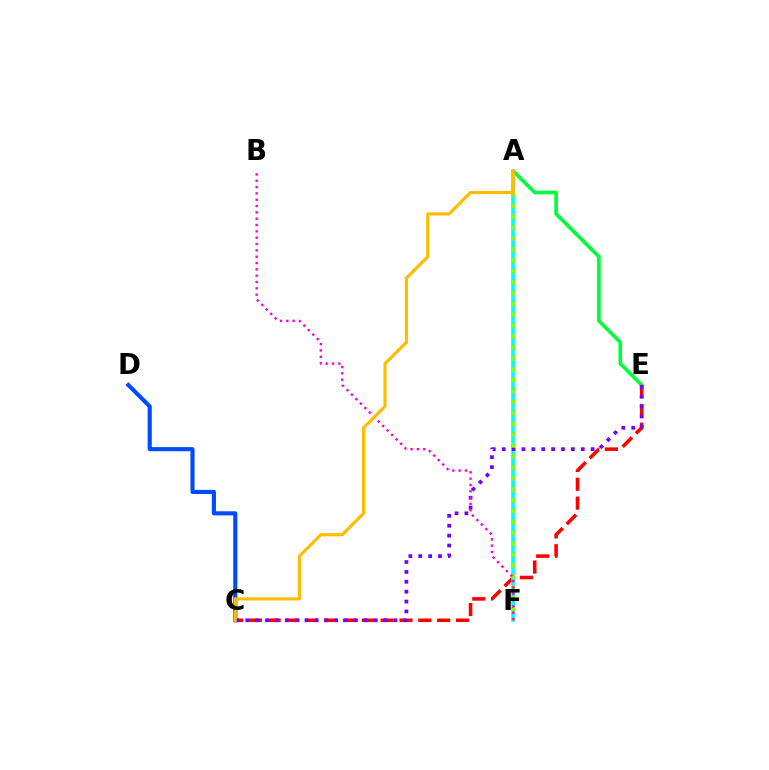{('C', 'E'): [{'color': '#ff0000', 'line_style': 'dashed', 'thickness': 2.56}, {'color': '#7200ff', 'line_style': 'dotted', 'thickness': 2.68}], ('C', 'D'): [{'color': '#004bff', 'line_style': 'solid', 'thickness': 2.96}], ('A', 'E'): [{'color': '#00ff39', 'line_style': 'solid', 'thickness': 2.61}], ('A', 'F'): [{'color': '#00fff6', 'line_style': 'solid', 'thickness': 2.63}, {'color': '#84ff00', 'line_style': 'dotted', 'thickness': 2.96}], ('B', 'F'): [{'color': '#ff00cf', 'line_style': 'dotted', 'thickness': 1.72}], ('A', 'C'): [{'color': '#ffbd00', 'line_style': 'solid', 'thickness': 2.27}]}